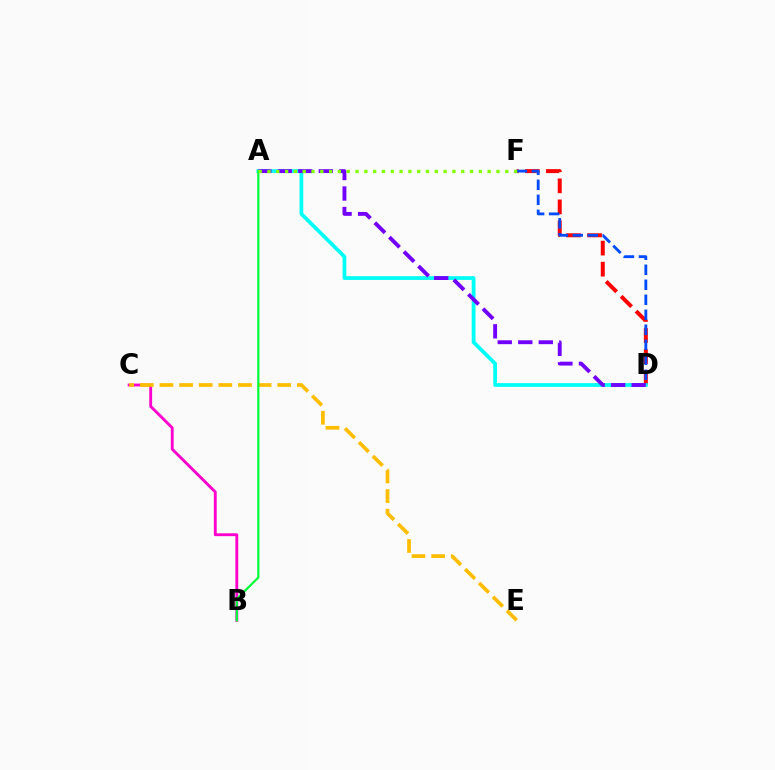{('B', 'C'): [{'color': '#ff00cf', 'line_style': 'solid', 'thickness': 2.05}], ('D', 'F'): [{'color': '#ff0000', 'line_style': 'dashed', 'thickness': 2.86}, {'color': '#004bff', 'line_style': 'dashed', 'thickness': 2.04}], ('C', 'E'): [{'color': '#ffbd00', 'line_style': 'dashed', 'thickness': 2.67}], ('A', 'D'): [{'color': '#00fff6', 'line_style': 'solid', 'thickness': 2.7}, {'color': '#7200ff', 'line_style': 'dashed', 'thickness': 2.79}], ('A', 'B'): [{'color': '#00ff39', 'line_style': 'solid', 'thickness': 1.6}], ('A', 'F'): [{'color': '#84ff00', 'line_style': 'dotted', 'thickness': 2.39}]}